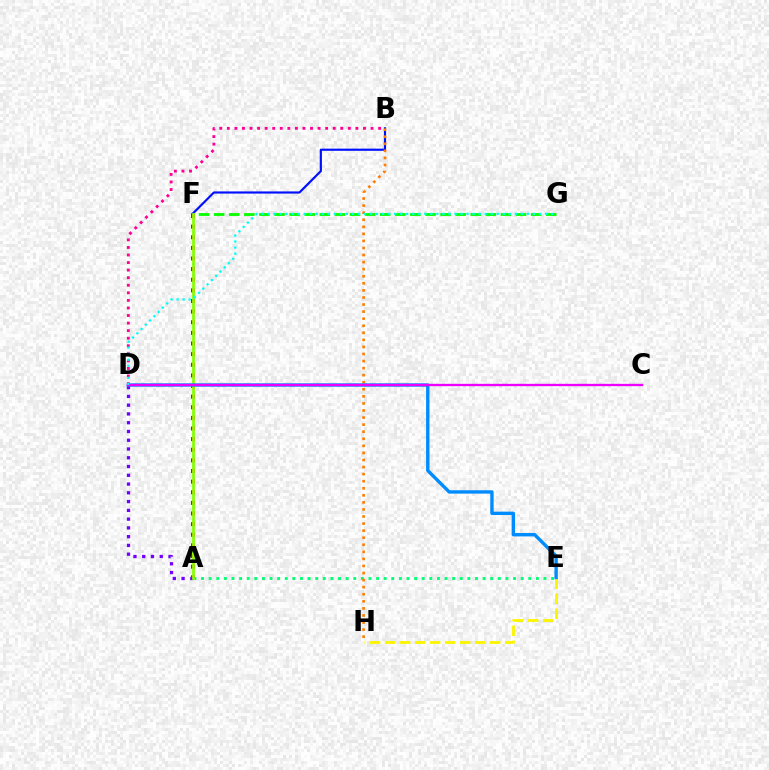{('A', 'E'): [{'color': '#00ff74', 'line_style': 'dotted', 'thickness': 2.07}], ('B', 'F'): [{'color': '#0010ff', 'line_style': 'solid', 'thickness': 1.56}], ('A', 'D'): [{'color': '#7200ff', 'line_style': 'dotted', 'thickness': 2.38}], ('E', 'H'): [{'color': '#fcf500', 'line_style': 'dashed', 'thickness': 2.04}], ('F', 'G'): [{'color': '#08ff00', 'line_style': 'dashed', 'thickness': 2.05}], ('B', 'D'): [{'color': '#ff0094', 'line_style': 'dotted', 'thickness': 2.05}], ('A', 'F'): [{'color': '#ff0000', 'line_style': 'dotted', 'thickness': 2.89}, {'color': '#84ff00', 'line_style': 'solid', 'thickness': 1.97}], ('B', 'H'): [{'color': '#ff7c00', 'line_style': 'dotted', 'thickness': 1.92}], ('D', 'E'): [{'color': '#008cff', 'line_style': 'solid', 'thickness': 2.43}], ('C', 'D'): [{'color': '#ee00ff', 'line_style': 'solid', 'thickness': 1.67}], ('D', 'G'): [{'color': '#00fff6', 'line_style': 'dotted', 'thickness': 1.64}]}